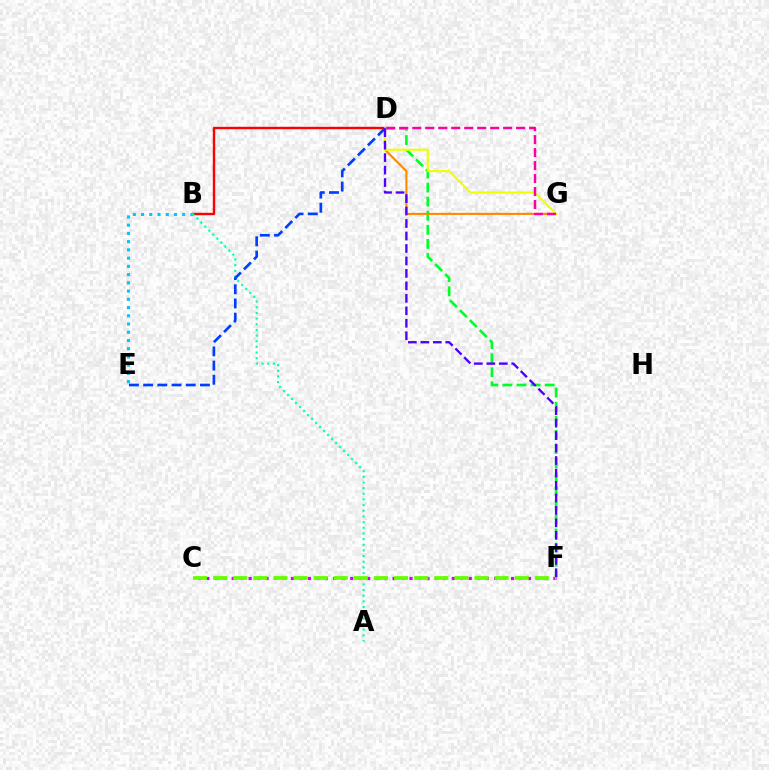{('B', 'D'): [{'color': '#ff0000', 'line_style': 'solid', 'thickness': 1.73}], ('B', 'E'): [{'color': '#00c7ff', 'line_style': 'dotted', 'thickness': 2.24}], ('A', 'B'): [{'color': '#00ffaf', 'line_style': 'dotted', 'thickness': 1.54}], ('C', 'F'): [{'color': '#d600ff', 'line_style': 'dotted', 'thickness': 2.3}, {'color': '#66ff00', 'line_style': 'dashed', 'thickness': 2.73}], ('D', 'F'): [{'color': '#00ff27', 'line_style': 'dashed', 'thickness': 1.91}, {'color': '#4f00ff', 'line_style': 'dashed', 'thickness': 1.69}], ('D', 'G'): [{'color': '#ff8800', 'line_style': 'solid', 'thickness': 1.51}, {'color': '#eeff00', 'line_style': 'solid', 'thickness': 1.53}, {'color': '#ff00a0', 'line_style': 'dashed', 'thickness': 1.76}], ('D', 'E'): [{'color': '#003fff', 'line_style': 'dashed', 'thickness': 1.93}]}